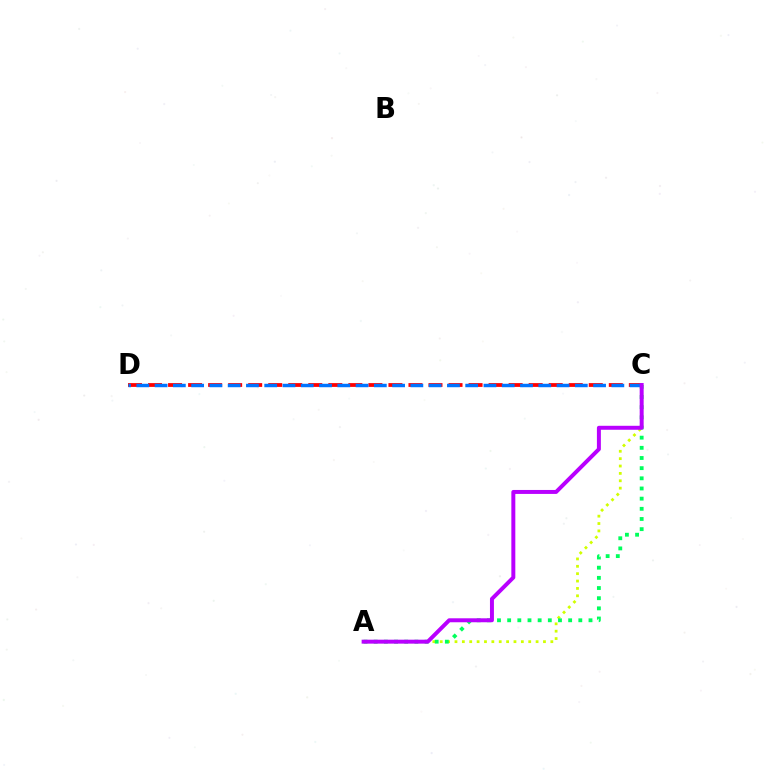{('A', 'C'): [{'color': '#d1ff00', 'line_style': 'dotted', 'thickness': 2.0}, {'color': '#00ff5c', 'line_style': 'dotted', 'thickness': 2.76}, {'color': '#b900ff', 'line_style': 'solid', 'thickness': 2.86}], ('C', 'D'): [{'color': '#ff0000', 'line_style': 'dashed', 'thickness': 2.72}, {'color': '#0074ff', 'line_style': 'dashed', 'thickness': 2.48}]}